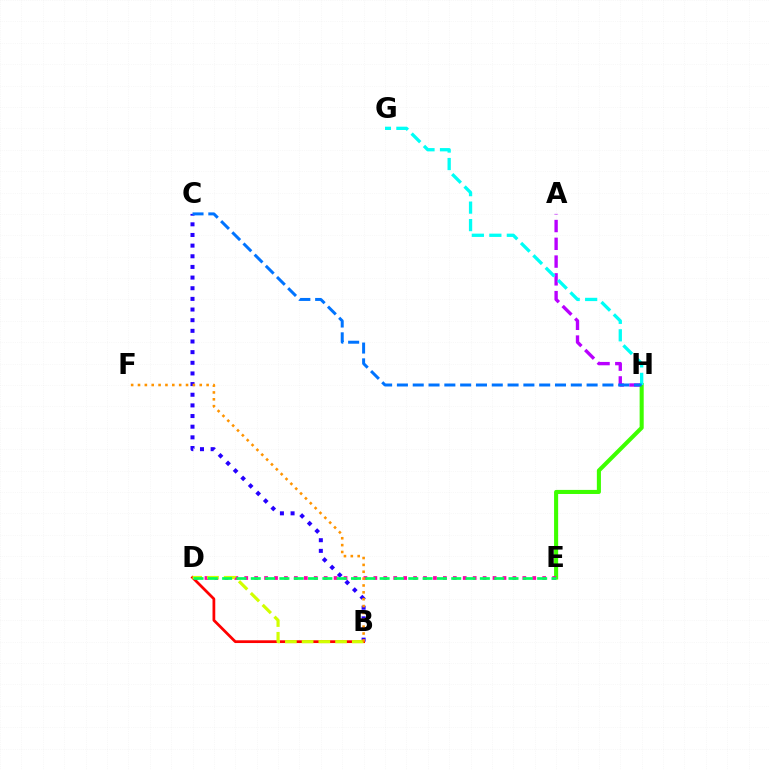{('A', 'H'): [{'color': '#b900ff', 'line_style': 'dashed', 'thickness': 2.41}], ('E', 'H'): [{'color': '#3dff00', 'line_style': 'solid', 'thickness': 2.94}], ('G', 'H'): [{'color': '#00fff6', 'line_style': 'dashed', 'thickness': 2.38}], ('D', 'E'): [{'color': '#ff00ac', 'line_style': 'dotted', 'thickness': 2.7}, {'color': '#00ff5c', 'line_style': 'dashed', 'thickness': 1.95}], ('B', 'C'): [{'color': '#2500ff', 'line_style': 'dotted', 'thickness': 2.89}], ('C', 'H'): [{'color': '#0074ff', 'line_style': 'dashed', 'thickness': 2.15}], ('B', 'D'): [{'color': '#ff0000', 'line_style': 'solid', 'thickness': 1.98}, {'color': '#d1ff00', 'line_style': 'dashed', 'thickness': 2.27}], ('B', 'F'): [{'color': '#ff9400', 'line_style': 'dotted', 'thickness': 1.86}]}